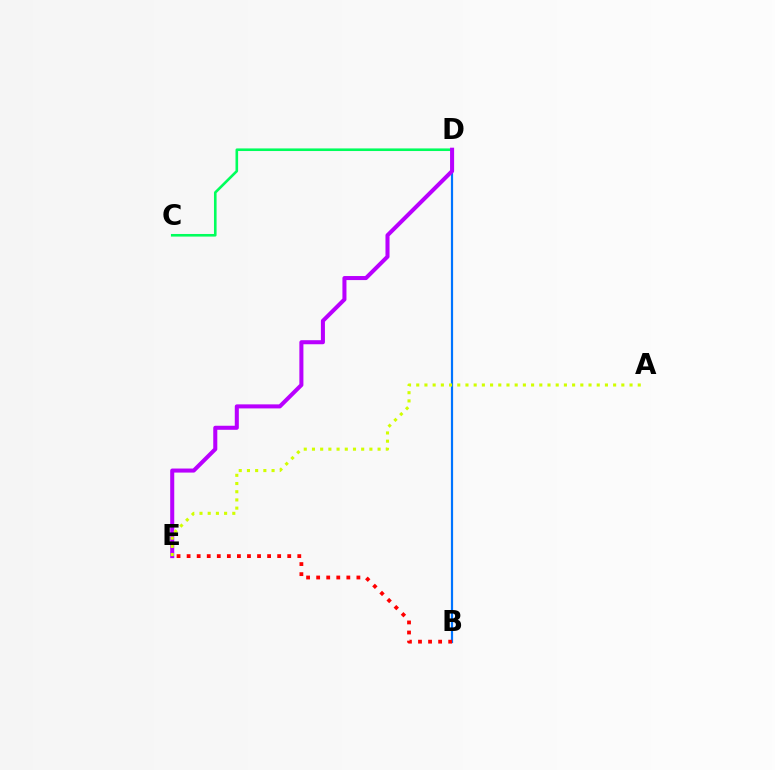{('C', 'D'): [{'color': '#00ff5c', 'line_style': 'solid', 'thickness': 1.88}], ('B', 'D'): [{'color': '#0074ff', 'line_style': 'solid', 'thickness': 1.58}], ('B', 'E'): [{'color': '#ff0000', 'line_style': 'dotted', 'thickness': 2.73}], ('D', 'E'): [{'color': '#b900ff', 'line_style': 'solid', 'thickness': 2.91}], ('A', 'E'): [{'color': '#d1ff00', 'line_style': 'dotted', 'thickness': 2.23}]}